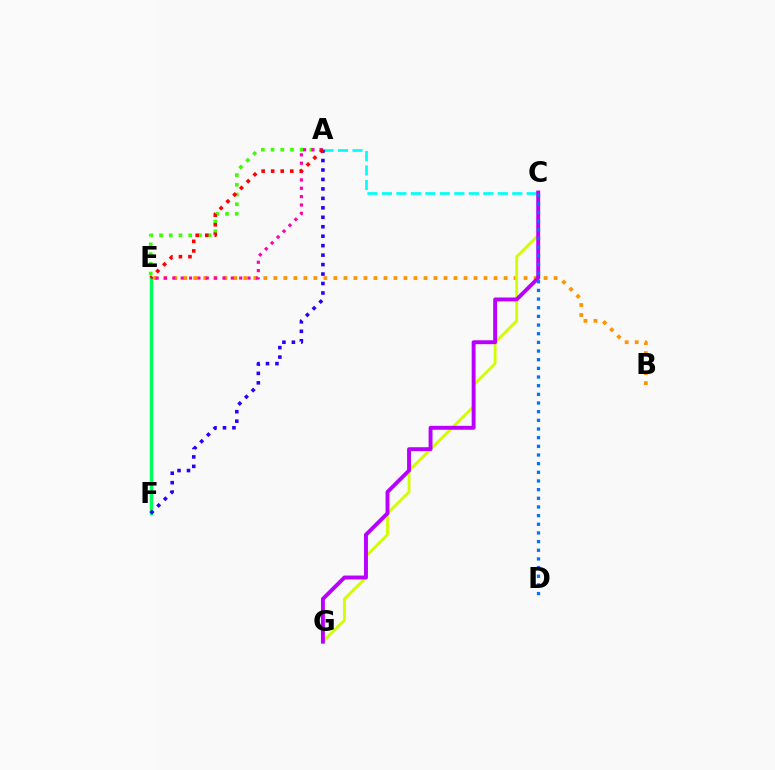{('B', 'E'): [{'color': '#ff9400', 'line_style': 'dotted', 'thickness': 2.72}], ('A', 'C'): [{'color': '#00fff6', 'line_style': 'dashed', 'thickness': 1.97}], ('E', 'F'): [{'color': '#00ff5c', 'line_style': 'solid', 'thickness': 2.49}], ('C', 'G'): [{'color': '#d1ff00', 'line_style': 'solid', 'thickness': 2.06}, {'color': '#b900ff', 'line_style': 'solid', 'thickness': 2.81}], ('A', 'F'): [{'color': '#2500ff', 'line_style': 'dotted', 'thickness': 2.57}], ('A', 'E'): [{'color': '#3dff00', 'line_style': 'dotted', 'thickness': 2.64}, {'color': '#ff00ac', 'line_style': 'dotted', 'thickness': 2.27}, {'color': '#ff0000', 'line_style': 'dotted', 'thickness': 2.59}], ('C', 'D'): [{'color': '#0074ff', 'line_style': 'dotted', 'thickness': 2.35}]}